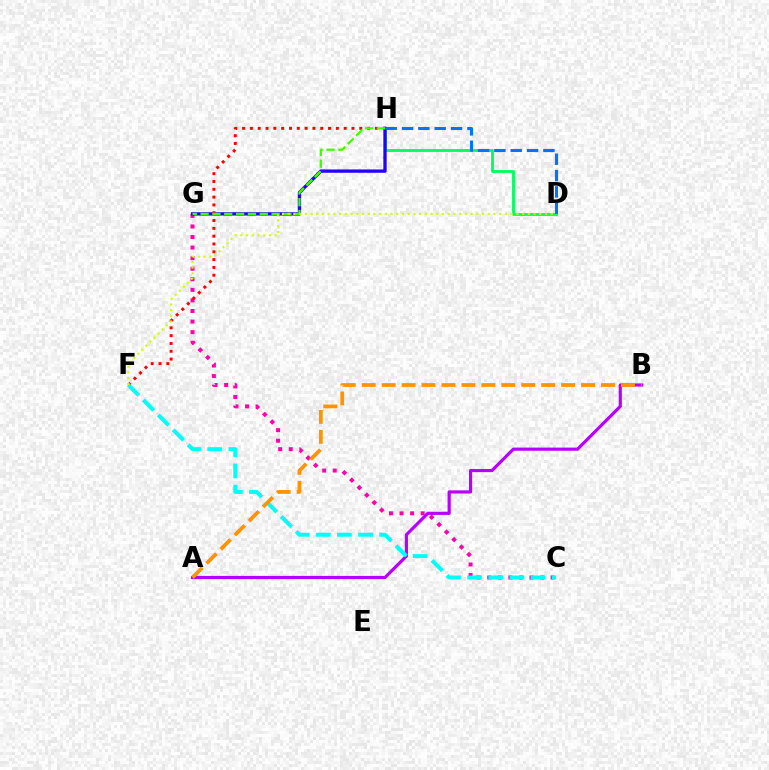{('C', 'G'): [{'color': '#ff00ac', 'line_style': 'dotted', 'thickness': 2.87}], ('D', 'H'): [{'color': '#00ff5c', 'line_style': 'solid', 'thickness': 2.04}, {'color': '#0074ff', 'line_style': 'dashed', 'thickness': 2.22}], ('A', 'B'): [{'color': '#b900ff', 'line_style': 'solid', 'thickness': 2.28}, {'color': '#ff9400', 'line_style': 'dashed', 'thickness': 2.71}], ('G', 'H'): [{'color': '#2500ff', 'line_style': 'solid', 'thickness': 2.39}, {'color': '#3dff00', 'line_style': 'dashed', 'thickness': 1.61}], ('F', 'H'): [{'color': '#ff0000', 'line_style': 'dotted', 'thickness': 2.12}], ('C', 'F'): [{'color': '#00fff6', 'line_style': 'dashed', 'thickness': 2.87}], ('D', 'F'): [{'color': '#d1ff00', 'line_style': 'dotted', 'thickness': 1.55}]}